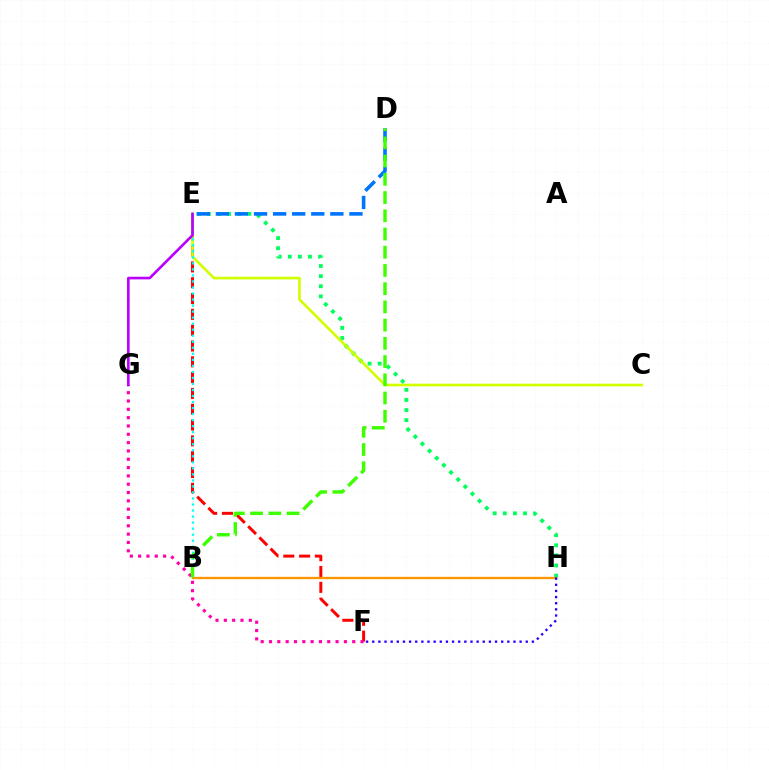{('E', 'H'): [{'color': '#00ff5c', 'line_style': 'dotted', 'thickness': 2.75}], ('E', 'F'): [{'color': '#ff0000', 'line_style': 'dashed', 'thickness': 2.15}], ('C', 'E'): [{'color': '#d1ff00', 'line_style': 'solid', 'thickness': 1.92}], ('D', 'E'): [{'color': '#0074ff', 'line_style': 'dashed', 'thickness': 2.59}], ('F', 'G'): [{'color': '#ff00ac', 'line_style': 'dotted', 'thickness': 2.26}], ('B', 'E'): [{'color': '#00fff6', 'line_style': 'dotted', 'thickness': 1.64}], ('E', 'G'): [{'color': '#b900ff', 'line_style': 'solid', 'thickness': 1.9}], ('B', 'H'): [{'color': '#ff9400', 'line_style': 'solid', 'thickness': 1.66}], ('F', 'H'): [{'color': '#2500ff', 'line_style': 'dotted', 'thickness': 1.67}], ('B', 'D'): [{'color': '#3dff00', 'line_style': 'dashed', 'thickness': 2.48}]}